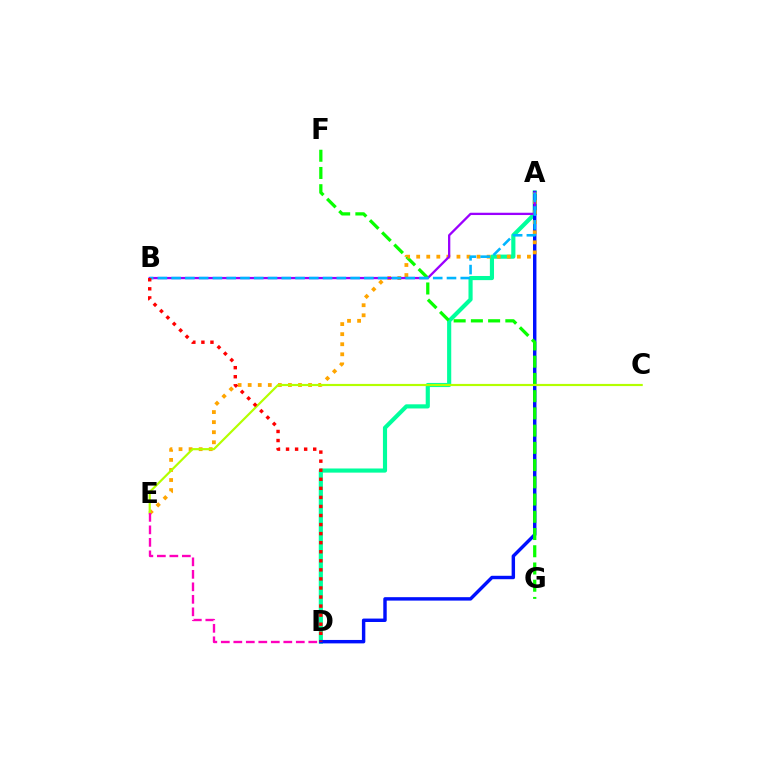{('A', 'D'): [{'color': '#00ff9d', 'line_style': 'solid', 'thickness': 2.98}, {'color': '#0010ff', 'line_style': 'solid', 'thickness': 2.47}], ('F', 'G'): [{'color': '#08ff00', 'line_style': 'dashed', 'thickness': 2.34}], ('A', 'E'): [{'color': '#ffa500', 'line_style': 'dotted', 'thickness': 2.73}], ('C', 'E'): [{'color': '#b3ff00', 'line_style': 'solid', 'thickness': 1.56}], ('D', 'E'): [{'color': '#ff00bd', 'line_style': 'dashed', 'thickness': 1.7}], ('A', 'B'): [{'color': '#9b00ff', 'line_style': 'solid', 'thickness': 1.65}, {'color': '#00b5ff', 'line_style': 'dashed', 'thickness': 1.87}], ('B', 'D'): [{'color': '#ff0000', 'line_style': 'dotted', 'thickness': 2.46}]}